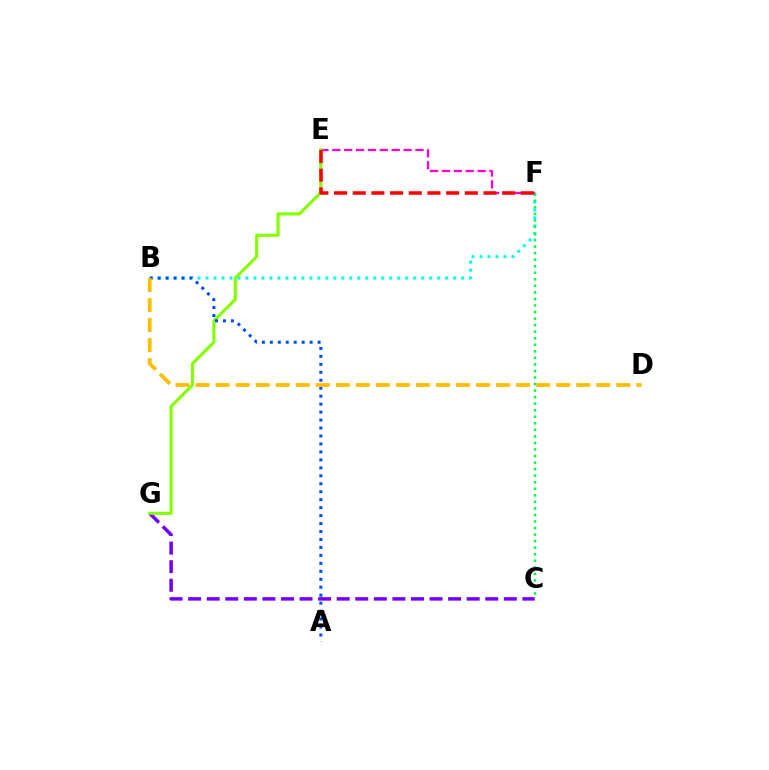{('B', 'F'): [{'color': '#00fff6', 'line_style': 'dotted', 'thickness': 2.17}], ('C', 'F'): [{'color': '#00ff39', 'line_style': 'dotted', 'thickness': 1.78}], ('C', 'G'): [{'color': '#7200ff', 'line_style': 'dashed', 'thickness': 2.52}], ('E', 'F'): [{'color': '#ff00cf', 'line_style': 'dashed', 'thickness': 1.61}, {'color': '#ff0000', 'line_style': 'dashed', 'thickness': 2.54}], ('E', 'G'): [{'color': '#84ff00', 'line_style': 'solid', 'thickness': 2.25}], ('A', 'B'): [{'color': '#004bff', 'line_style': 'dotted', 'thickness': 2.16}], ('B', 'D'): [{'color': '#ffbd00', 'line_style': 'dashed', 'thickness': 2.72}]}